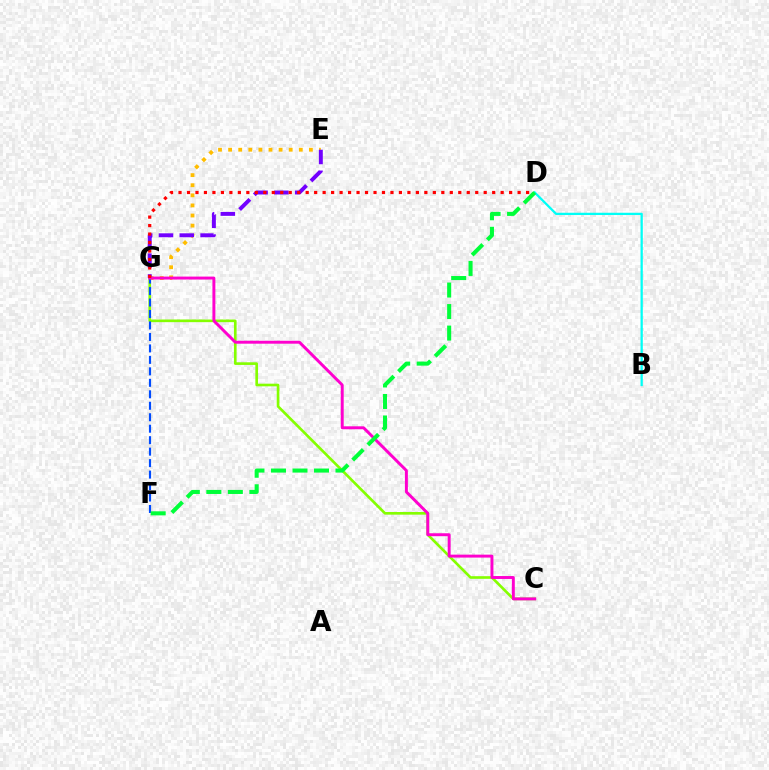{('E', 'G'): [{'color': '#ffbd00', 'line_style': 'dotted', 'thickness': 2.74}, {'color': '#7200ff', 'line_style': 'dashed', 'thickness': 2.83}], ('C', 'G'): [{'color': '#84ff00', 'line_style': 'solid', 'thickness': 1.9}, {'color': '#ff00cf', 'line_style': 'solid', 'thickness': 2.12}], ('F', 'G'): [{'color': '#004bff', 'line_style': 'dashed', 'thickness': 1.56}], ('D', 'G'): [{'color': '#ff0000', 'line_style': 'dotted', 'thickness': 2.3}], ('B', 'D'): [{'color': '#00fff6', 'line_style': 'solid', 'thickness': 1.63}], ('D', 'F'): [{'color': '#00ff39', 'line_style': 'dashed', 'thickness': 2.92}]}